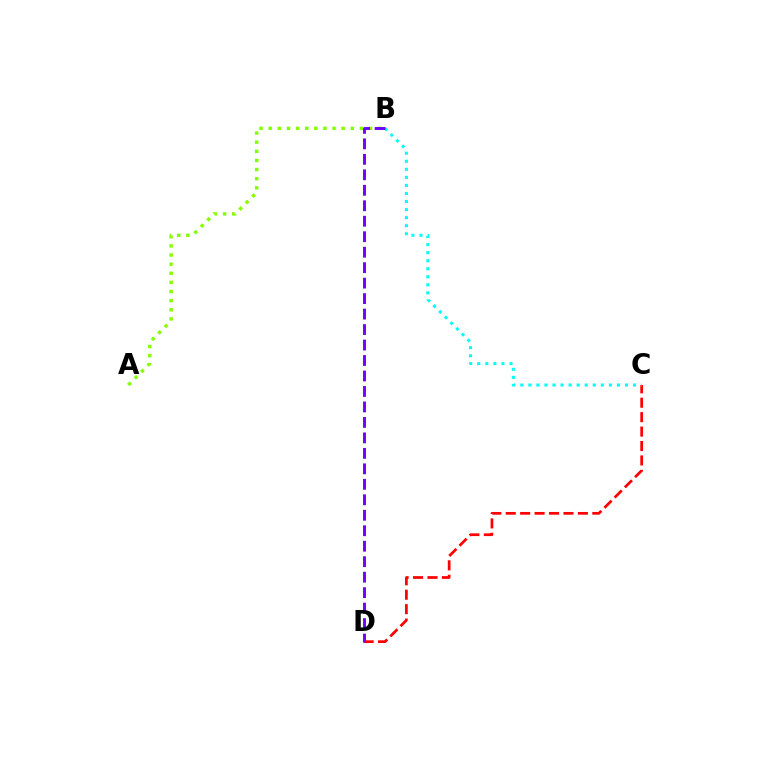{('C', 'D'): [{'color': '#ff0000', 'line_style': 'dashed', 'thickness': 1.96}], ('B', 'C'): [{'color': '#00fff6', 'line_style': 'dotted', 'thickness': 2.19}], ('A', 'B'): [{'color': '#84ff00', 'line_style': 'dotted', 'thickness': 2.48}], ('B', 'D'): [{'color': '#7200ff', 'line_style': 'dashed', 'thickness': 2.1}]}